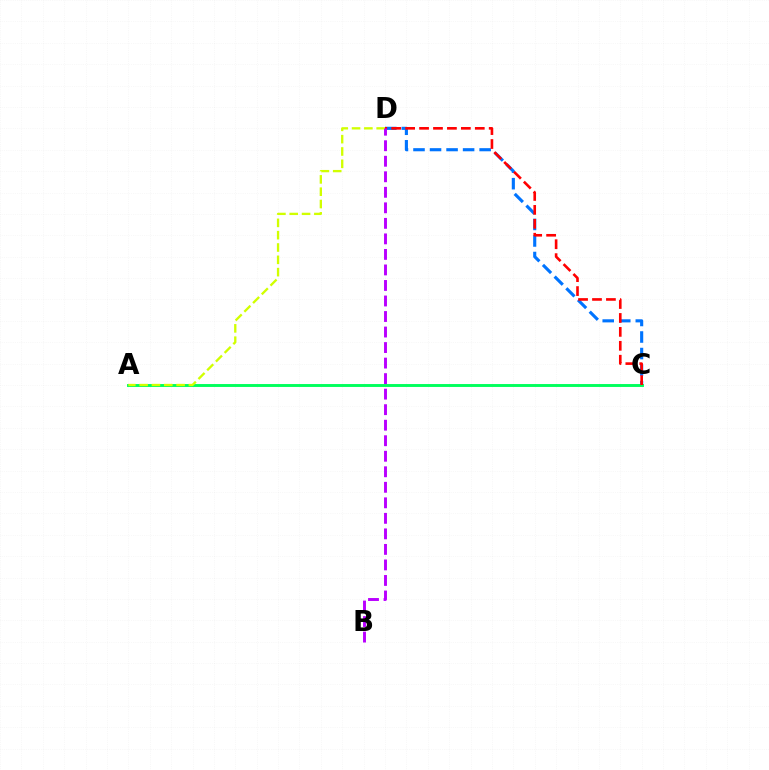{('C', 'D'): [{'color': '#0074ff', 'line_style': 'dashed', 'thickness': 2.25}, {'color': '#ff0000', 'line_style': 'dashed', 'thickness': 1.89}], ('A', 'C'): [{'color': '#00ff5c', 'line_style': 'solid', 'thickness': 2.09}], ('A', 'D'): [{'color': '#d1ff00', 'line_style': 'dashed', 'thickness': 1.67}], ('B', 'D'): [{'color': '#b900ff', 'line_style': 'dashed', 'thickness': 2.11}]}